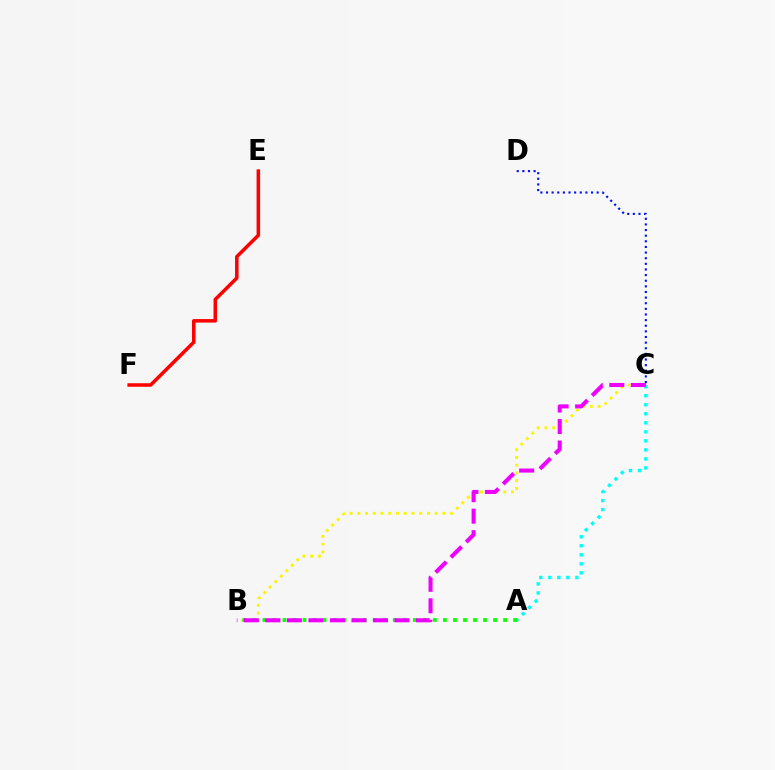{('B', 'C'): [{'color': '#fcf500', 'line_style': 'dotted', 'thickness': 2.1}, {'color': '#ee00ff', 'line_style': 'dashed', 'thickness': 2.92}], ('A', 'C'): [{'color': '#00fff6', 'line_style': 'dotted', 'thickness': 2.45}], ('C', 'D'): [{'color': '#0010ff', 'line_style': 'dotted', 'thickness': 1.53}], ('E', 'F'): [{'color': '#ff0000', 'line_style': 'solid', 'thickness': 2.54}], ('A', 'B'): [{'color': '#08ff00', 'line_style': 'dotted', 'thickness': 2.72}]}